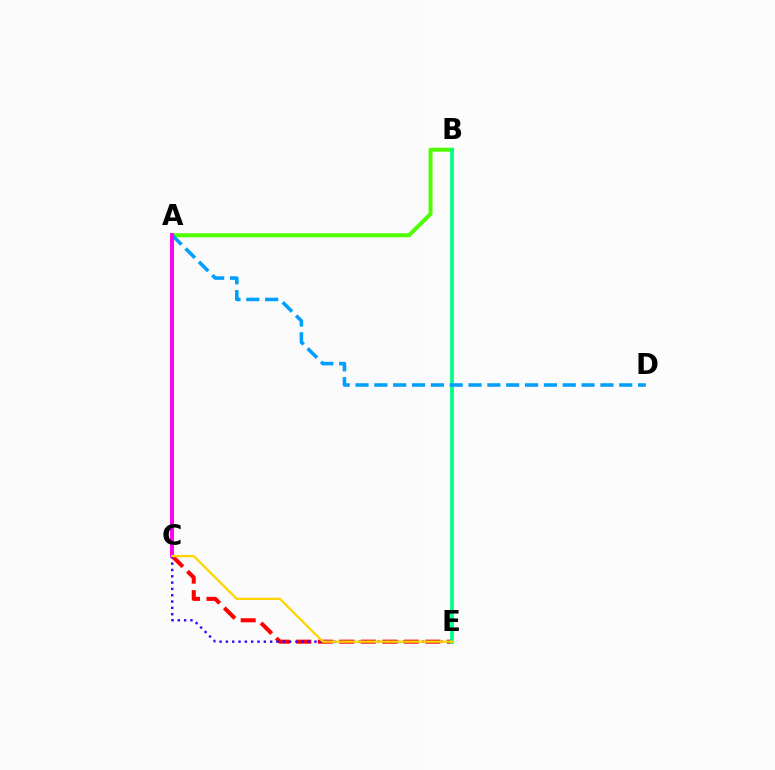{('C', 'E'): [{'color': '#ff0000', 'line_style': 'dashed', 'thickness': 2.92}, {'color': '#3700ff', 'line_style': 'dotted', 'thickness': 1.72}, {'color': '#ffd500', 'line_style': 'solid', 'thickness': 1.64}], ('A', 'B'): [{'color': '#4fff00', 'line_style': 'solid', 'thickness': 2.86}], ('B', 'E'): [{'color': '#00ff86', 'line_style': 'solid', 'thickness': 2.68}], ('A', 'D'): [{'color': '#009eff', 'line_style': 'dashed', 'thickness': 2.56}], ('A', 'C'): [{'color': '#ff00ed', 'line_style': 'solid', 'thickness': 2.82}]}